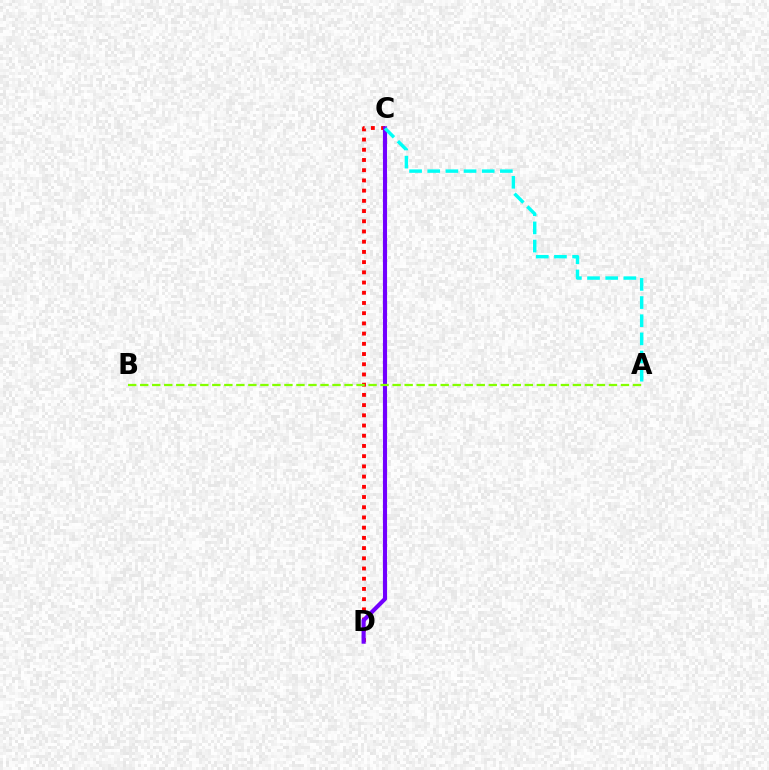{('C', 'D'): [{'color': '#ff0000', 'line_style': 'dotted', 'thickness': 2.77}, {'color': '#7200ff', 'line_style': 'solid', 'thickness': 2.96}], ('A', 'B'): [{'color': '#84ff00', 'line_style': 'dashed', 'thickness': 1.63}], ('A', 'C'): [{'color': '#00fff6', 'line_style': 'dashed', 'thickness': 2.47}]}